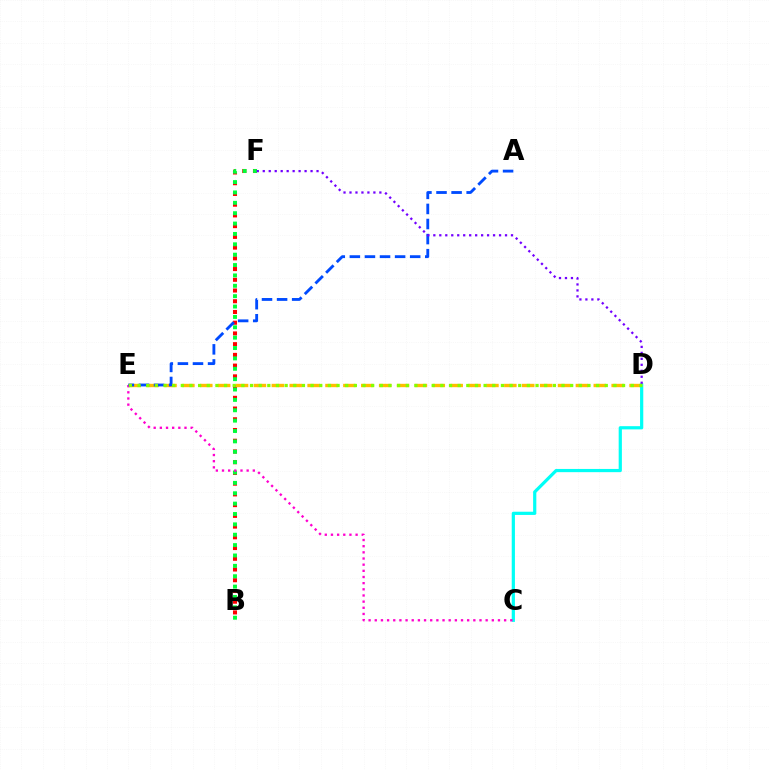{('B', 'F'): [{'color': '#ff0000', 'line_style': 'dotted', 'thickness': 2.92}, {'color': '#00ff39', 'line_style': 'dotted', 'thickness': 2.82}], ('D', 'E'): [{'color': '#ffbd00', 'line_style': 'dashed', 'thickness': 2.43}, {'color': '#84ff00', 'line_style': 'dotted', 'thickness': 2.35}], ('C', 'D'): [{'color': '#00fff6', 'line_style': 'solid', 'thickness': 2.31}], ('C', 'E'): [{'color': '#ff00cf', 'line_style': 'dotted', 'thickness': 1.67}], ('A', 'E'): [{'color': '#004bff', 'line_style': 'dashed', 'thickness': 2.05}], ('D', 'F'): [{'color': '#7200ff', 'line_style': 'dotted', 'thickness': 1.62}]}